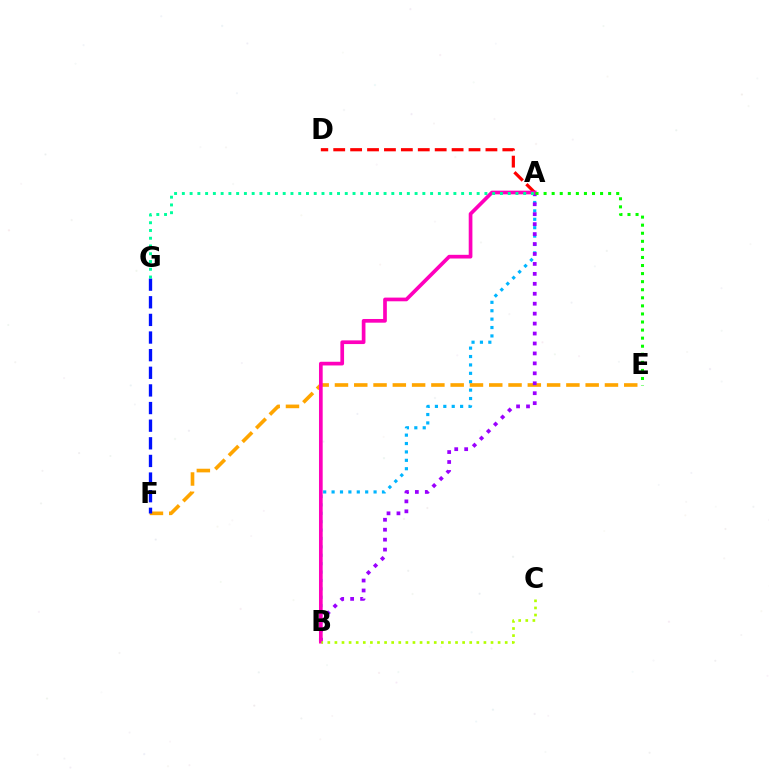{('A', 'B'): [{'color': '#00b5ff', 'line_style': 'dotted', 'thickness': 2.28}, {'color': '#9b00ff', 'line_style': 'dotted', 'thickness': 2.7}, {'color': '#ff00bd', 'line_style': 'solid', 'thickness': 2.66}], ('E', 'F'): [{'color': '#ffa500', 'line_style': 'dashed', 'thickness': 2.62}], ('A', 'D'): [{'color': '#ff0000', 'line_style': 'dashed', 'thickness': 2.3}], ('B', 'C'): [{'color': '#b3ff00', 'line_style': 'dotted', 'thickness': 1.93}], ('F', 'G'): [{'color': '#0010ff', 'line_style': 'dashed', 'thickness': 2.39}], ('A', 'E'): [{'color': '#08ff00', 'line_style': 'dotted', 'thickness': 2.19}], ('A', 'G'): [{'color': '#00ff9d', 'line_style': 'dotted', 'thickness': 2.11}]}